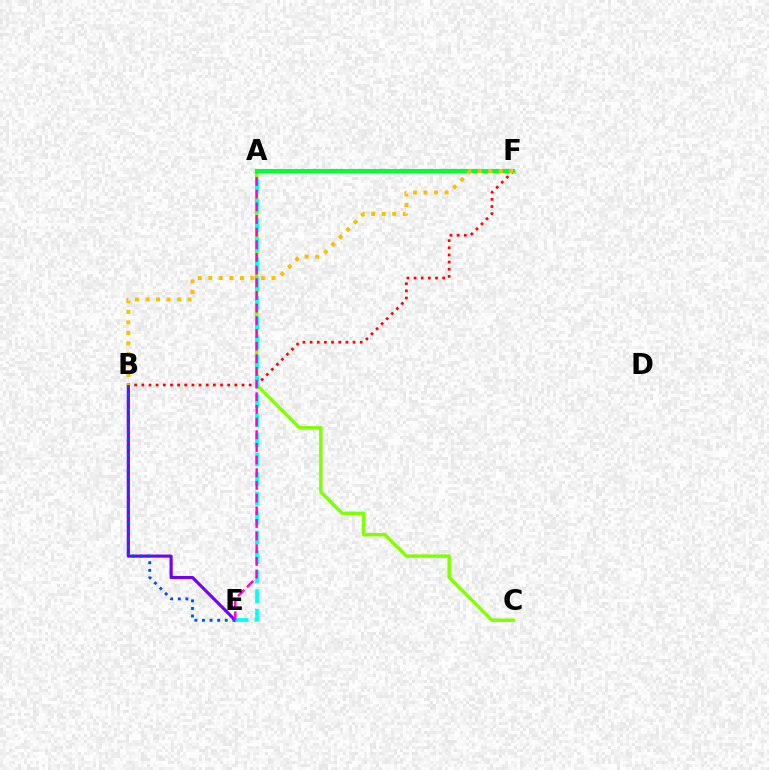{('A', 'C'): [{'color': '#84ff00', 'line_style': 'solid', 'thickness': 2.49}], ('B', 'E'): [{'color': '#7200ff', 'line_style': 'solid', 'thickness': 2.27}, {'color': '#004bff', 'line_style': 'dotted', 'thickness': 2.06}], ('B', 'F'): [{'color': '#ff0000', 'line_style': 'dotted', 'thickness': 1.94}, {'color': '#ffbd00', 'line_style': 'dotted', 'thickness': 2.86}], ('A', 'E'): [{'color': '#00fff6', 'line_style': 'dashed', 'thickness': 2.65}, {'color': '#ff00cf', 'line_style': 'dashed', 'thickness': 1.72}], ('A', 'F'): [{'color': '#00ff39', 'line_style': 'solid', 'thickness': 2.94}]}